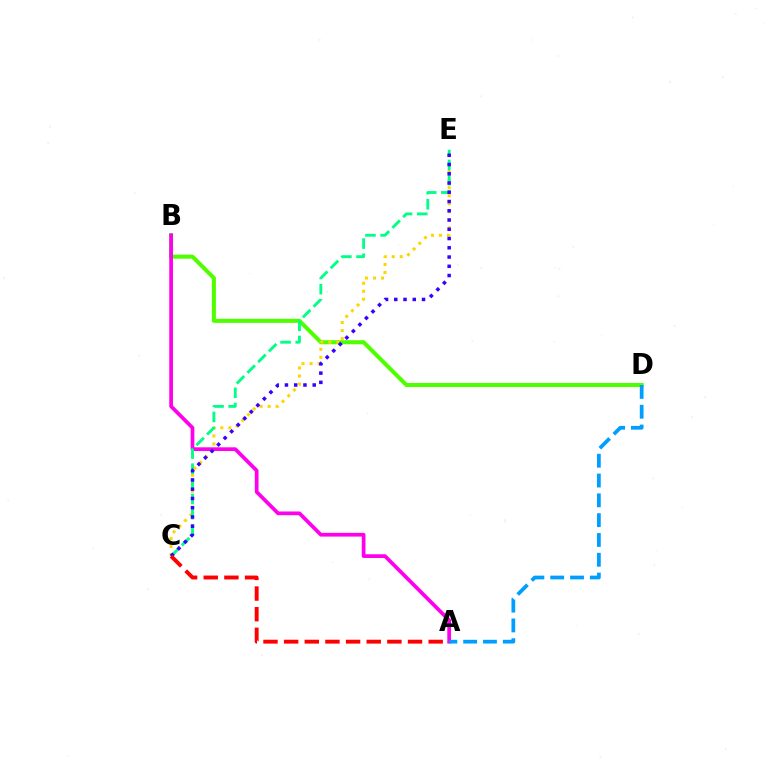{('B', 'D'): [{'color': '#4fff00', 'line_style': 'solid', 'thickness': 2.9}], ('A', 'B'): [{'color': '#ff00ed', 'line_style': 'solid', 'thickness': 2.68}], ('C', 'E'): [{'color': '#ffd500', 'line_style': 'dotted', 'thickness': 2.18}, {'color': '#00ff86', 'line_style': 'dashed', 'thickness': 2.06}, {'color': '#3700ff', 'line_style': 'dotted', 'thickness': 2.51}], ('A', 'D'): [{'color': '#009eff', 'line_style': 'dashed', 'thickness': 2.69}], ('A', 'C'): [{'color': '#ff0000', 'line_style': 'dashed', 'thickness': 2.81}]}